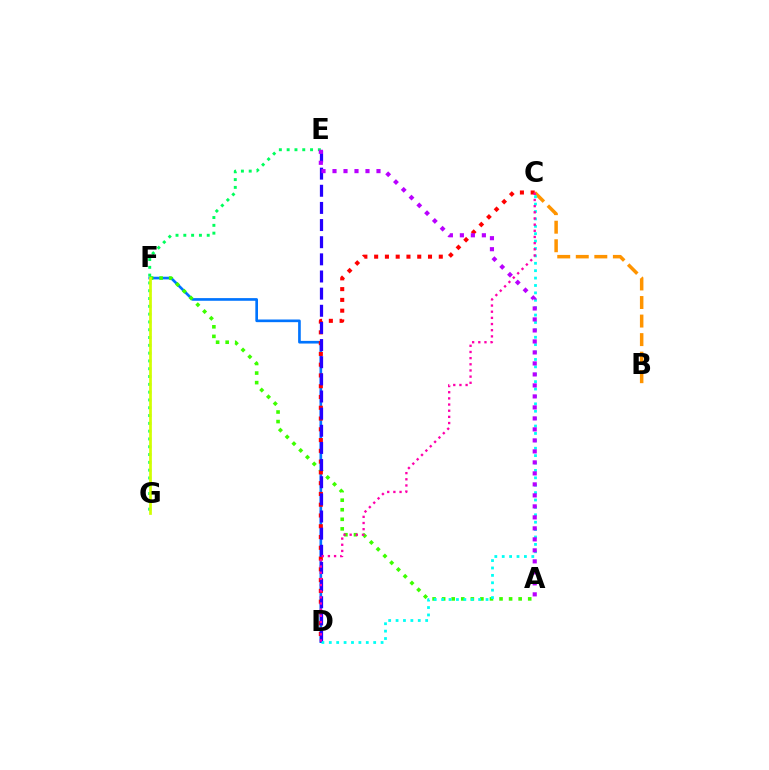{('D', 'F'): [{'color': '#0074ff', 'line_style': 'solid', 'thickness': 1.92}], ('B', 'C'): [{'color': '#ff9400', 'line_style': 'dashed', 'thickness': 2.52}], ('A', 'F'): [{'color': '#3dff00', 'line_style': 'dotted', 'thickness': 2.6}], ('E', 'G'): [{'color': '#00ff5c', 'line_style': 'dotted', 'thickness': 2.12}], ('C', 'D'): [{'color': '#ff0000', 'line_style': 'dotted', 'thickness': 2.93}, {'color': '#00fff6', 'line_style': 'dotted', 'thickness': 2.01}, {'color': '#ff00ac', 'line_style': 'dotted', 'thickness': 1.67}], ('D', 'E'): [{'color': '#2500ff', 'line_style': 'dashed', 'thickness': 2.33}], ('A', 'E'): [{'color': '#b900ff', 'line_style': 'dotted', 'thickness': 2.99}], ('F', 'G'): [{'color': '#d1ff00', 'line_style': 'solid', 'thickness': 1.95}]}